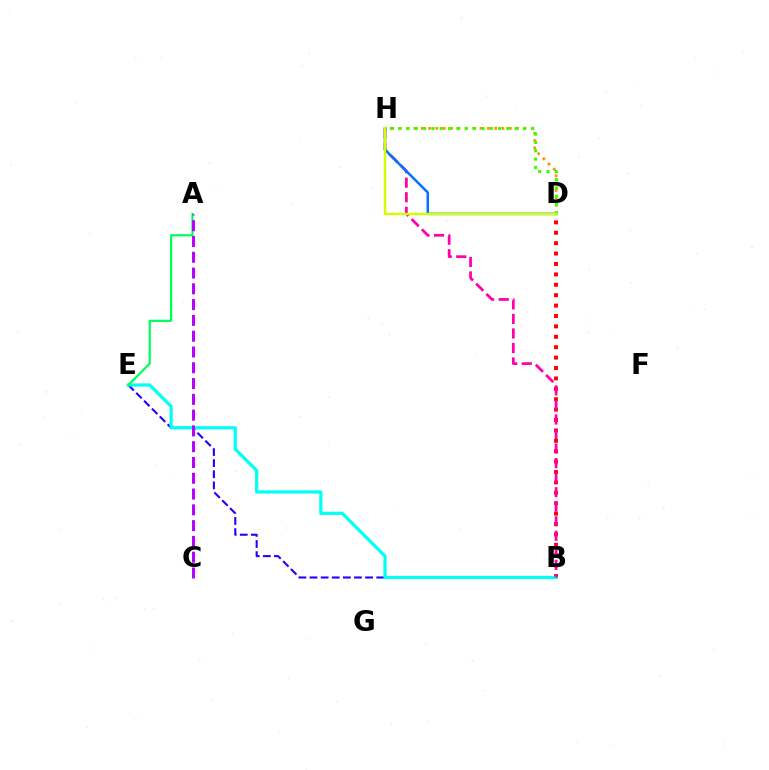{('D', 'H'): [{'color': '#ff9400', 'line_style': 'dotted', 'thickness': 1.99}, {'color': '#0074ff', 'line_style': 'solid', 'thickness': 1.8}, {'color': '#3dff00', 'line_style': 'dotted', 'thickness': 2.26}, {'color': '#d1ff00', 'line_style': 'solid', 'thickness': 1.78}], ('B', 'E'): [{'color': '#2500ff', 'line_style': 'dashed', 'thickness': 1.51}, {'color': '#00fff6', 'line_style': 'solid', 'thickness': 2.31}], ('B', 'D'): [{'color': '#ff0000', 'line_style': 'dotted', 'thickness': 2.83}], ('B', 'H'): [{'color': '#ff00ac', 'line_style': 'dashed', 'thickness': 1.98}], ('A', 'E'): [{'color': '#00ff5c', 'line_style': 'solid', 'thickness': 1.61}], ('A', 'C'): [{'color': '#b900ff', 'line_style': 'dashed', 'thickness': 2.14}]}